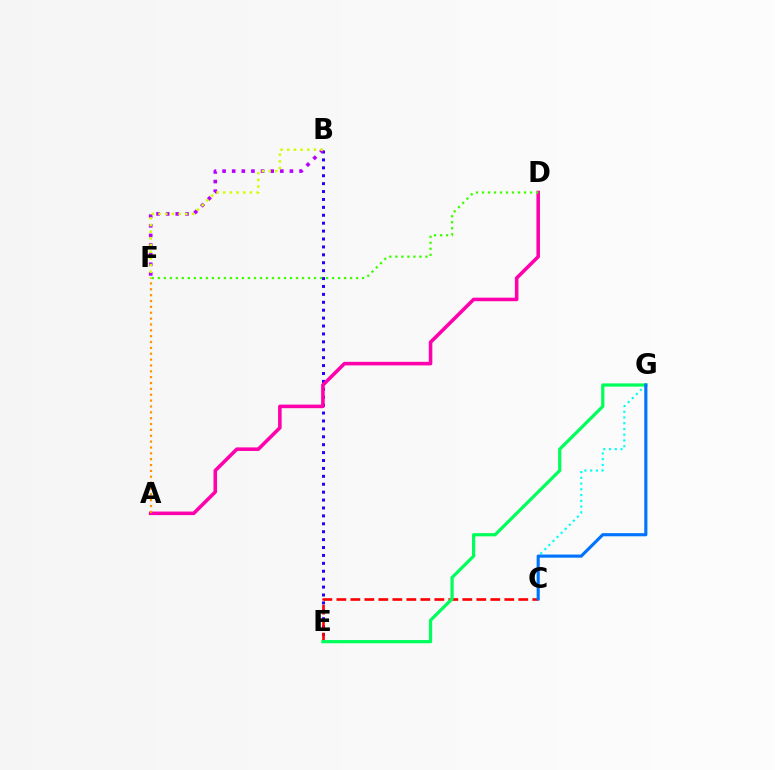{('B', 'E'): [{'color': '#2500ff', 'line_style': 'dotted', 'thickness': 2.15}], ('C', 'E'): [{'color': '#ff0000', 'line_style': 'dashed', 'thickness': 1.9}], ('A', 'D'): [{'color': '#ff00ac', 'line_style': 'solid', 'thickness': 2.57}], ('B', 'F'): [{'color': '#b900ff', 'line_style': 'dotted', 'thickness': 2.61}, {'color': '#d1ff00', 'line_style': 'dotted', 'thickness': 1.81}], ('C', 'G'): [{'color': '#00fff6', 'line_style': 'dotted', 'thickness': 1.56}, {'color': '#0074ff', 'line_style': 'solid', 'thickness': 2.25}], ('A', 'F'): [{'color': '#ff9400', 'line_style': 'dotted', 'thickness': 1.59}], ('E', 'G'): [{'color': '#00ff5c', 'line_style': 'solid', 'thickness': 2.32}], ('D', 'F'): [{'color': '#3dff00', 'line_style': 'dotted', 'thickness': 1.63}]}